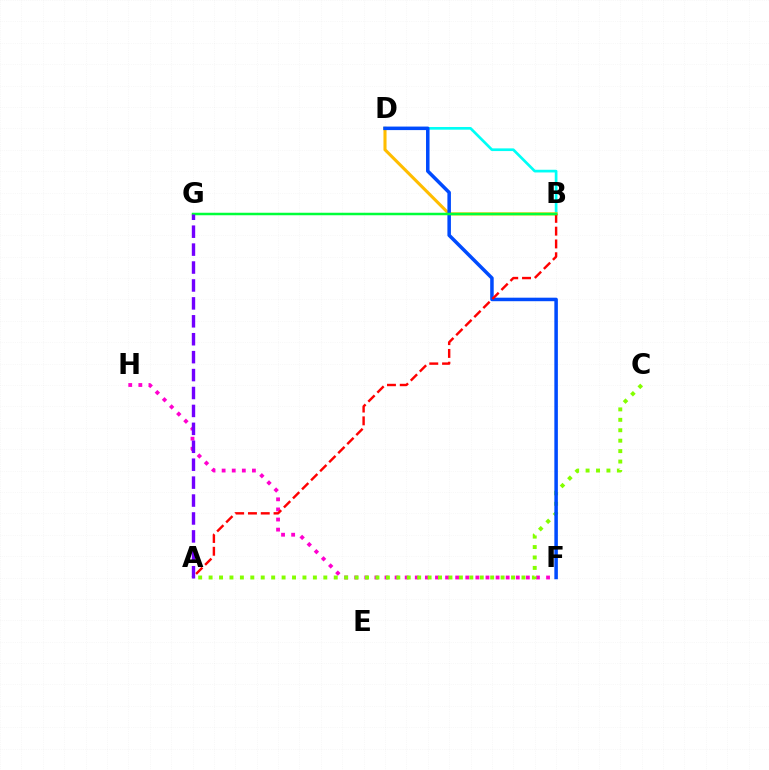{('B', 'D'): [{'color': '#00fff6', 'line_style': 'solid', 'thickness': 1.94}, {'color': '#ffbd00', 'line_style': 'solid', 'thickness': 2.22}], ('F', 'H'): [{'color': '#ff00cf', 'line_style': 'dotted', 'thickness': 2.74}], ('A', 'C'): [{'color': '#84ff00', 'line_style': 'dotted', 'thickness': 2.83}], ('D', 'F'): [{'color': '#004bff', 'line_style': 'solid', 'thickness': 2.53}], ('A', 'B'): [{'color': '#ff0000', 'line_style': 'dashed', 'thickness': 1.74}], ('B', 'G'): [{'color': '#00ff39', 'line_style': 'solid', 'thickness': 1.8}], ('A', 'G'): [{'color': '#7200ff', 'line_style': 'dashed', 'thickness': 2.43}]}